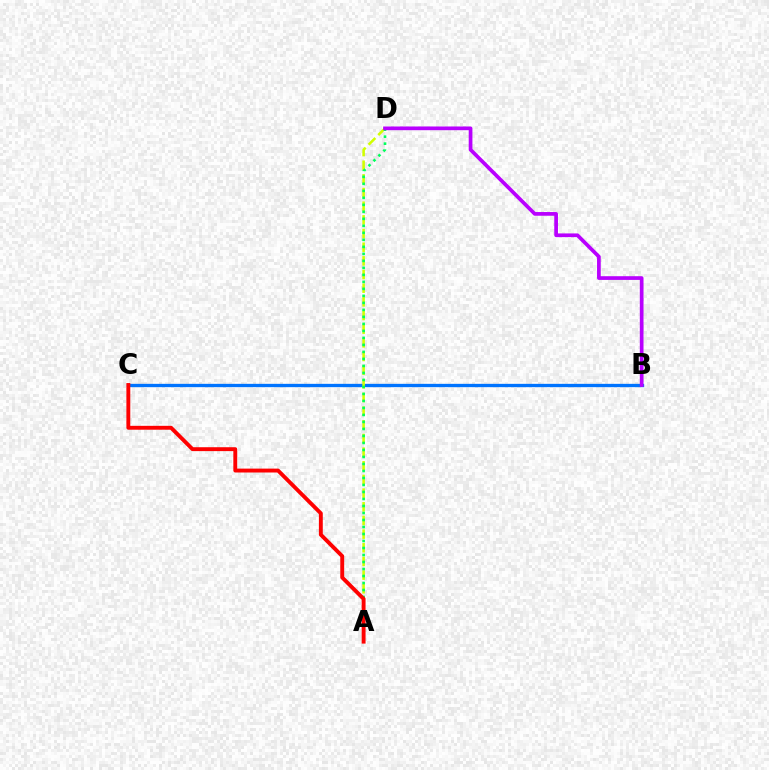{('B', 'C'): [{'color': '#0074ff', 'line_style': 'solid', 'thickness': 2.39}], ('A', 'D'): [{'color': '#d1ff00', 'line_style': 'dashed', 'thickness': 1.86}, {'color': '#00ff5c', 'line_style': 'dotted', 'thickness': 1.9}], ('A', 'C'): [{'color': '#ff0000', 'line_style': 'solid', 'thickness': 2.8}], ('B', 'D'): [{'color': '#b900ff', 'line_style': 'solid', 'thickness': 2.67}]}